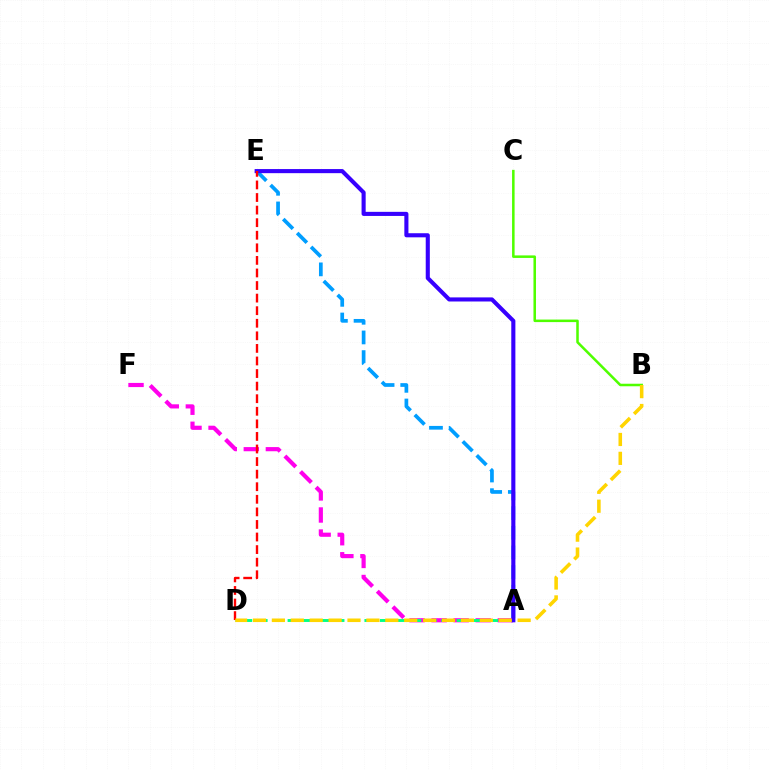{('A', 'F'): [{'color': '#ff00ed', 'line_style': 'dashed', 'thickness': 3.0}], ('A', 'D'): [{'color': '#00ff86', 'line_style': 'dashed', 'thickness': 2.09}], ('A', 'E'): [{'color': '#009eff', 'line_style': 'dashed', 'thickness': 2.67}, {'color': '#3700ff', 'line_style': 'solid', 'thickness': 2.95}], ('D', 'E'): [{'color': '#ff0000', 'line_style': 'dashed', 'thickness': 1.71}], ('B', 'C'): [{'color': '#4fff00', 'line_style': 'solid', 'thickness': 1.82}], ('B', 'D'): [{'color': '#ffd500', 'line_style': 'dashed', 'thickness': 2.57}]}